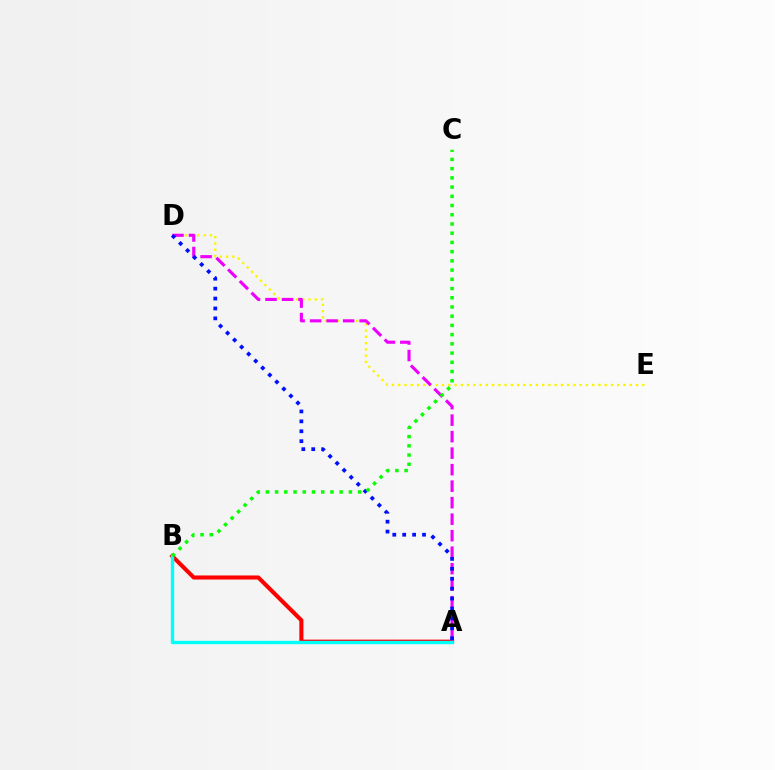{('D', 'E'): [{'color': '#fcf500', 'line_style': 'dotted', 'thickness': 1.7}], ('A', 'B'): [{'color': '#ff0000', 'line_style': 'solid', 'thickness': 2.93}, {'color': '#00fff6', 'line_style': 'solid', 'thickness': 2.42}], ('A', 'D'): [{'color': '#ee00ff', 'line_style': 'dashed', 'thickness': 2.24}, {'color': '#0010ff', 'line_style': 'dotted', 'thickness': 2.69}], ('B', 'C'): [{'color': '#08ff00', 'line_style': 'dotted', 'thickness': 2.51}]}